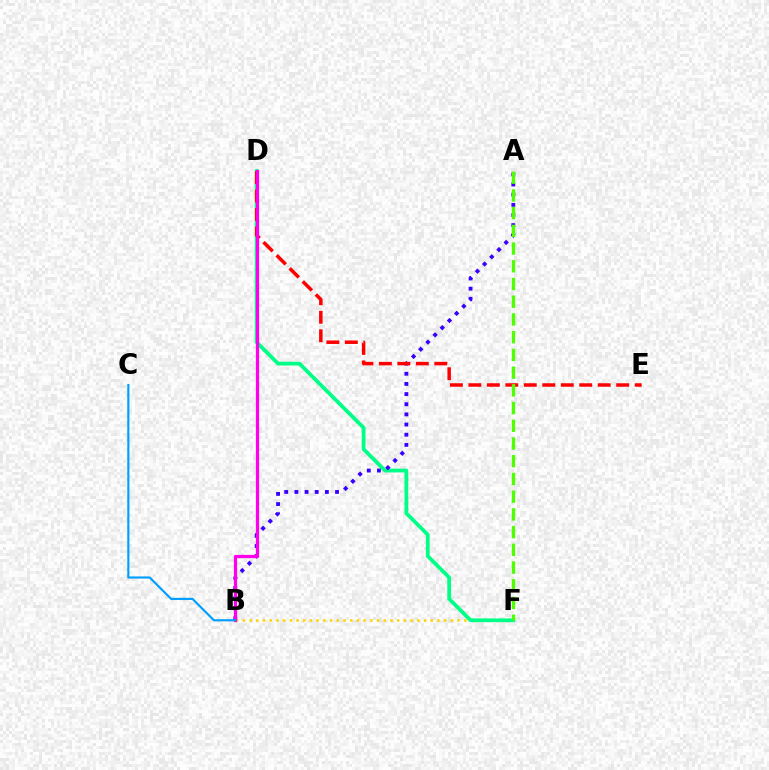{('B', 'F'): [{'color': '#ffd500', 'line_style': 'dotted', 'thickness': 1.82}], ('D', 'F'): [{'color': '#00ff86', 'line_style': 'solid', 'thickness': 2.71}], ('A', 'B'): [{'color': '#3700ff', 'line_style': 'dotted', 'thickness': 2.76}], ('D', 'E'): [{'color': '#ff0000', 'line_style': 'dashed', 'thickness': 2.51}], ('B', 'D'): [{'color': '#ff00ed', 'line_style': 'solid', 'thickness': 2.32}], ('A', 'F'): [{'color': '#4fff00', 'line_style': 'dashed', 'thickness': 2.41}], ('B', 'C'): [{'color': '#009eff', 'line_style': 'solid', 'thickness': 1.54}]}